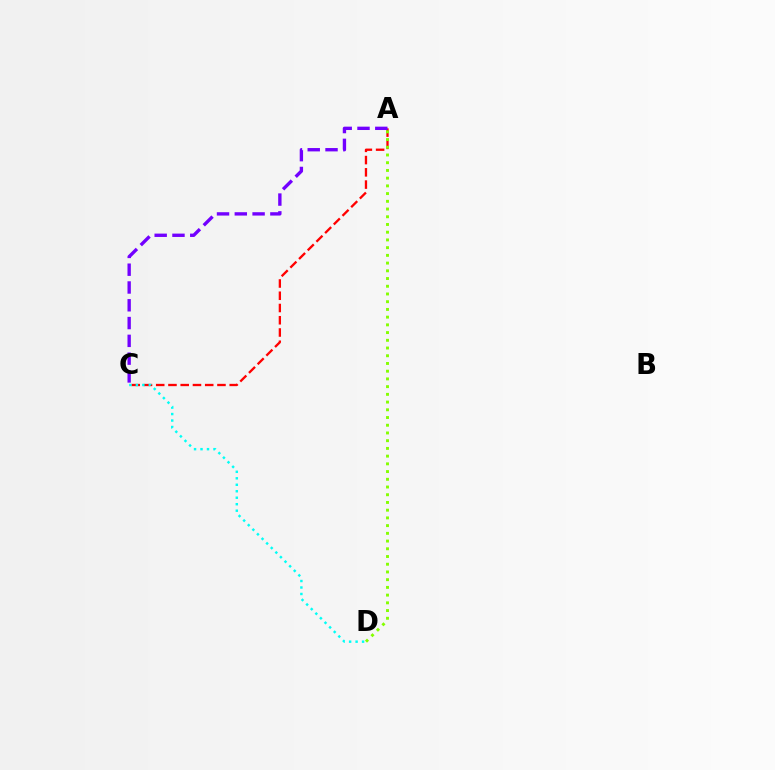{('A', 'C'): [{'color': '#ff0000', 'line_style': 'dashed', 'thickness': 1.66}, {'color': '#7200ff', 'line_style': 'dashed', 'thickness': 2.42}], ('C', 'D'): [{'color': '#00fff6', 'line_style': 'dotted', 'thickness': 1.76}], ('A', 'D'): [{'color': '#84ff00', 'line_style': 'dotted', 'thickness': 2.1}]}